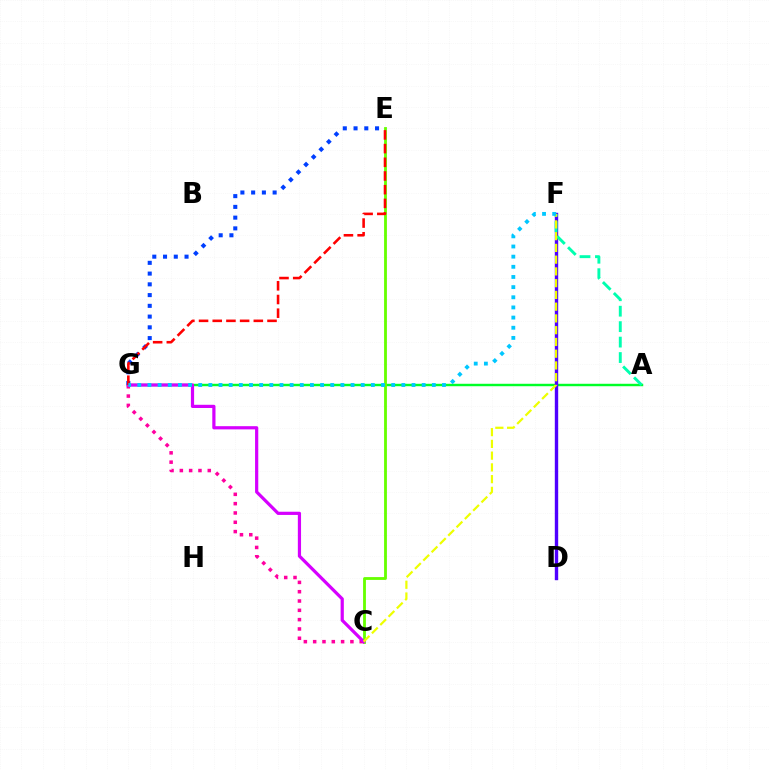{('A', 'G'): [{'color': '#00ff27', 'line_style': 'solid', 'thickness': 1.75}], ('D', 'F'): [{'color': '#ff8800', 'line_style': 'dotted', 'thickness': 1.99}, {'color': '#4f00ff', 'line_style': 'solid', 'thickness': 2.44}], ('E', 'G'): [{'color': '#003fff', 'line_style': 'dotted', 'thickness': 2.92}, {'color': '#ff0000', 'line_style': 'dashed', 'thickness': 1.86}], ('C', 'G'): [{'color': '#ff00a0', 'line_style': 'dotted', 'thickness': 2.53}, {'color': '#d600ff', 'line_style': 'solid', 'thickness': 2.31}], ('C', 'E'): [{'color': '#66ff00', 'line_style': 'solid', 'thickness': 2.03}], ('A', 'F'): [{'color': '#00ffaf', 'line_style': 'dashed', 'thickness': 2.1}], ('C', 'F'): [{'color': '#eeff00', 'line_style': 'dashed', 'thickness': 1.6}], ('F', 'G'): [{'color': '#00c7ff', 'line_style': 'dotted', 'thickness': 2.76}]}